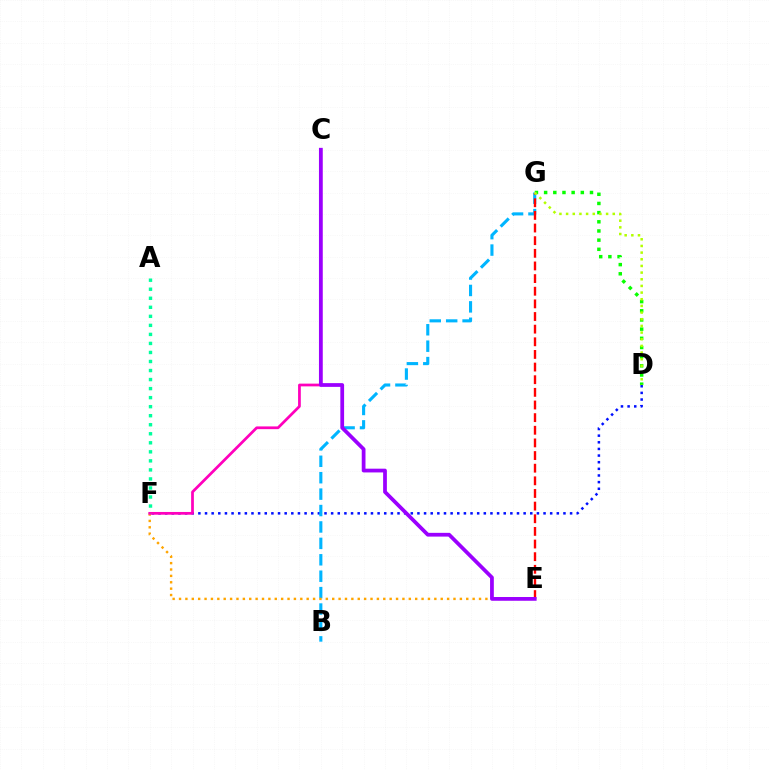{('D', 'G'): [{'color': '#08ff00', 'line_style': 'dotted', 'thickness': 2.49}, {'color': '#b3ff00', 'line_style': 'dotted', 'thickness': 1.81}], ('D', 'F'): [{'color': '#0010ff', 'line_style': 'dotted', 'thickness': 1.8}], ('B', 'G'): [{'color': '#00b5ff', 'line_style': 'dashed', 'thickness': 2.23}], ('E', 'F'): [{'color': '#ffa500', 'line_style': 'dotted', 'thickness': 1.73}], ('C', 'F'): [{'color': '#ff00bd', 'line_style': 'solid', 'thickness': 1.97}], ('E', 'G'): [{'color': '#ff0000', 'line_style': 'dashed', 'thickness': 1.72}], ('C', 'E'): [{'color': '#9b00ff', 'line_style': 'solid', 'thickness': 2.7}], ('A', 'F'): [{'color': '#00ff9d', 'line_style': 'dotted', 'thickness': 2.45}]}